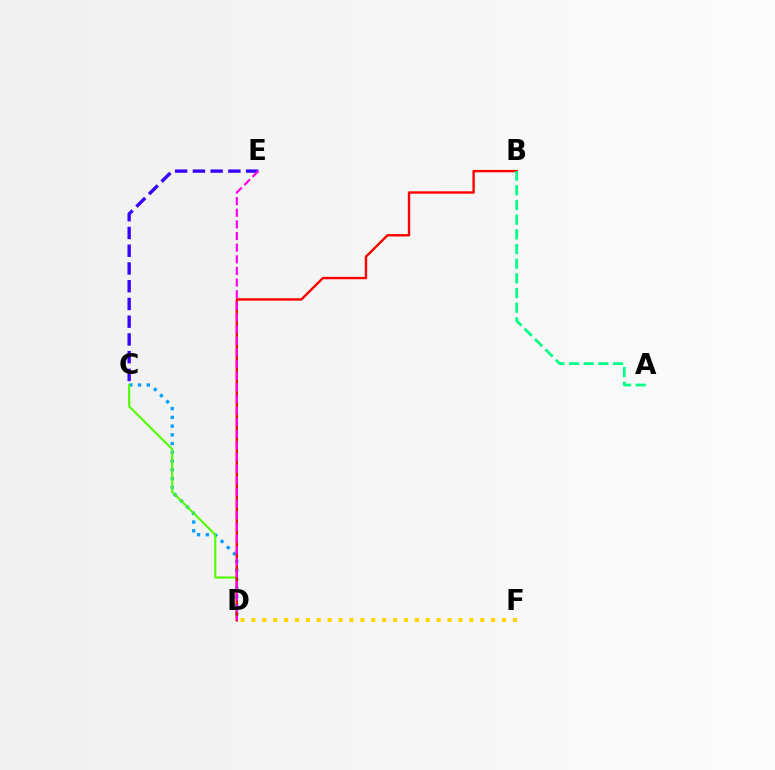{('D', 'F'): [{'color': '#ffd500', 'line_style': 'dotted', 'thickness': 2.96}], ('C', 'D'): [{'color': '#009eff', 'line_style': 'dotted', 'thickness': 2.38}, {'color': '#4fff00', 'line_style': 'solid', 'thickness': 1.52}], ('C', 'E'): [{'color': '#3700ff', 'line_style': 'dashed', 'thickness': 2.41}], ('B', 'D'): [{'color': '#ff0000', 'line_style': 'solid', 'thickness': 1.72}], ('D', 'E'): [{'color': '#ff00ed', 'line_style': 'dashed', 'thickness': 1.58}], ('A', 'B'): [{'color': '#00ff86', 'line_style': 'dashed', 'thickness': 1.99}]}